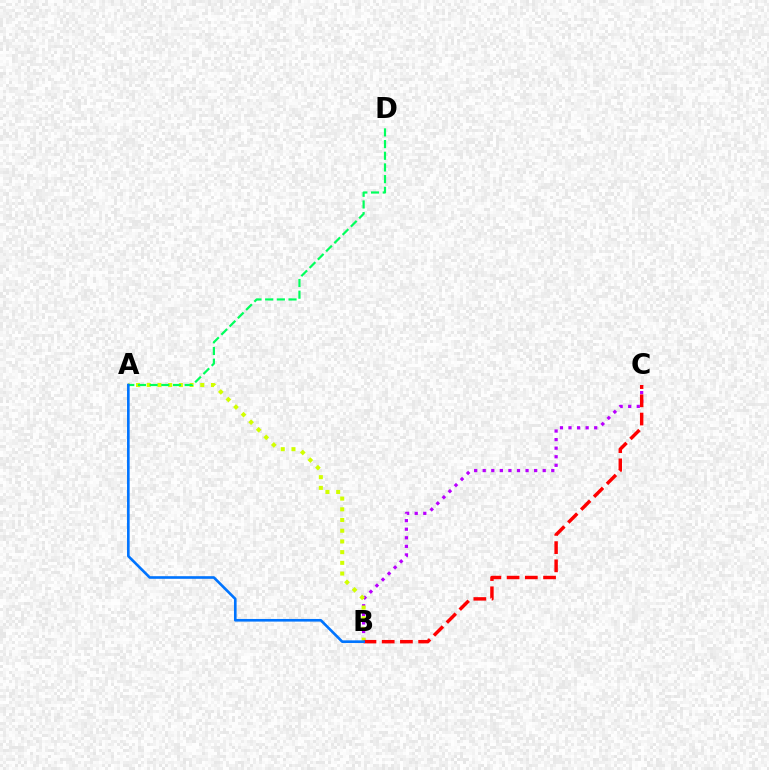{('B', 'C'): [{'color': '#b900ff', 'line_style': 'dotted', 'thickness': 2.33}, {'color': '#ff0000', 'line_style': 'dashed', 'thickness': 2.48}], ('A', 'B'): [{'color': '#d1ff00', 'line_style': 'dotted', 'thickness': 2.91}, {'color': '#0074ff', 'line_style': 'solid', 'thickness': 1.89}], ('A', 'D'): [{'color': '#00ff5c', 'line_style': 'dashed', 'thickness': 1.59}]}